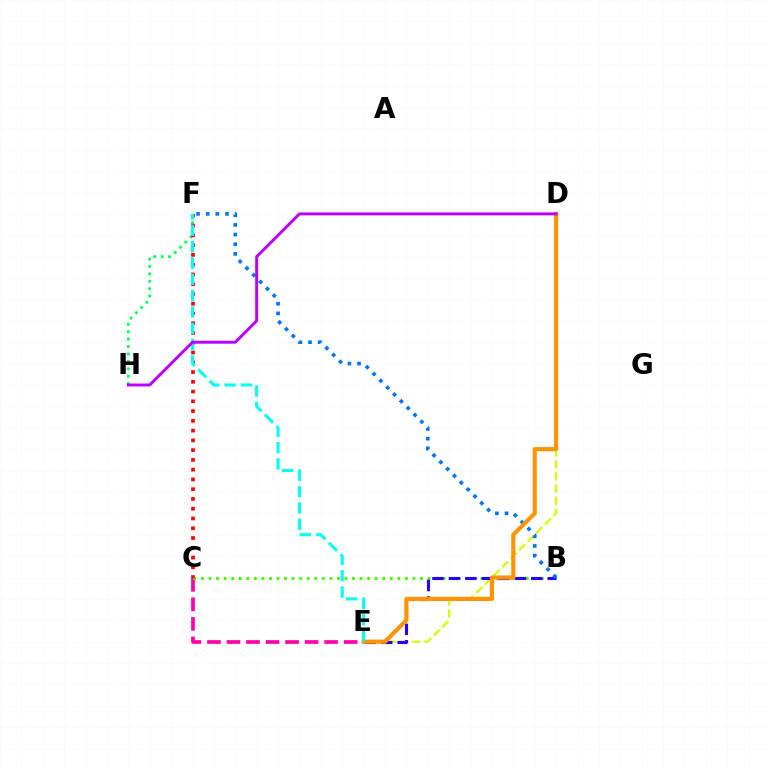{('C', 'E'): [{'color': '#ff00ac', 'line_style': 'dashed', 'thickness': 2.65}], ('D', 'E'): [{'color': '#d1ff00', 'line_style': 'dashed', 'thickness': 1.65}, {'color': '#ff9400', 'line_style': 'solid', 'thickness': 3.0}], ('B', 'C'): [{'color': '#3dff00', 'line_style': 'dotted', 'thickness': 2.05}], ('B', 'E'): [{'color': '#2500ff', 'line_style': 'dashed', 'thickness': 2.24}], ('B', 'F'): [{'color': '#0074ff', 'line_style': 'dotted', 'thickness': 2.62}], ('F', 'H'): [{'color': '#00ff5c', 'line_style': 'dotted', 'thickness': 2.01}], ('C', 'F'): [{'color': '#ff0000', 'line_style': 'dotted', 'thickness': 2.65}], ('E', 'F'): [{'color': '#00fff6', 'line_style': 'dashed', 'thickness': 2.22}], ('D', 'H'): [{'color': '#b900ff', 'line_style': 'solid', 'thickness': 2.12}]}